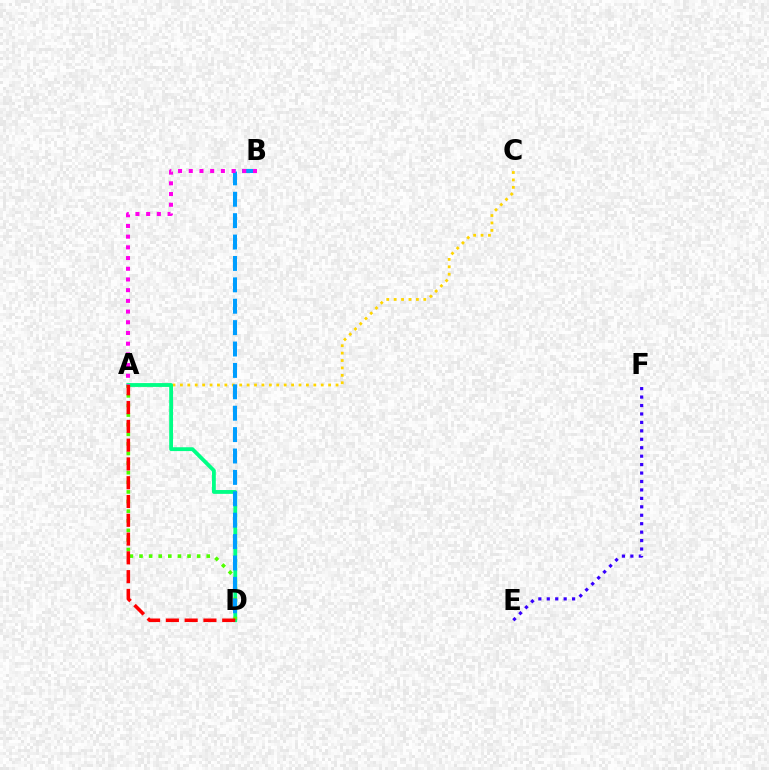{('A', 'C'): [{'color': '#ffd500', 'line_style': 'dotted', 'thickness': 2.01}], ('A', 'D'): [{'color': '#00ff86', 'line_style': 'solid', 'thickness': 2.76}, {'color': '#4fff00', 'line_style': 'dotted', 'thickness': 2.61}, {'color': '#ff0000', 'line_style': 'dashed', 'thickness': 2.55}], ('E', 'F'): [{'color': '#3700ff', 'line_style': 'dotted', 'thickness': 2.29}], ('B', 'D'): [{'color': '#009eff', 'line_style': 'dashed', 'thickness': 2.91}], ('A', 'B'): [{'color': '#ff00ed', 'line_style': 'dotted', 'thickness': 2.91}]}